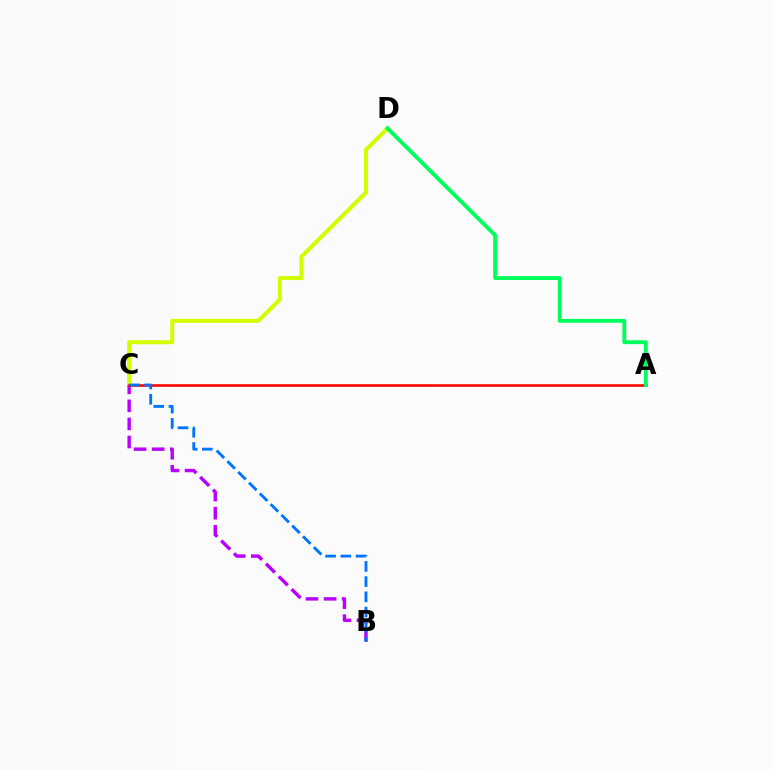{('C', 'D'): [{'color': '#d1ff00', 'line_style': 'solid', 'thickness': 2.91}], ('B', 'C'): [{'color': '#b900ff', 'line_style': 'dashed', 'thickness': 2.46}, {'color': '#0074ff', 'line_style': 'dashed', 'thickness': 2.07}], ('A', 'C'): [{'color': '#ff0000', 'line_style': 'solid', 'thickness': 1.87}], ('A', 'D'): [{'color': '#00ff5c', 'line_style': 'solid', 'thickness': 2.79}]}